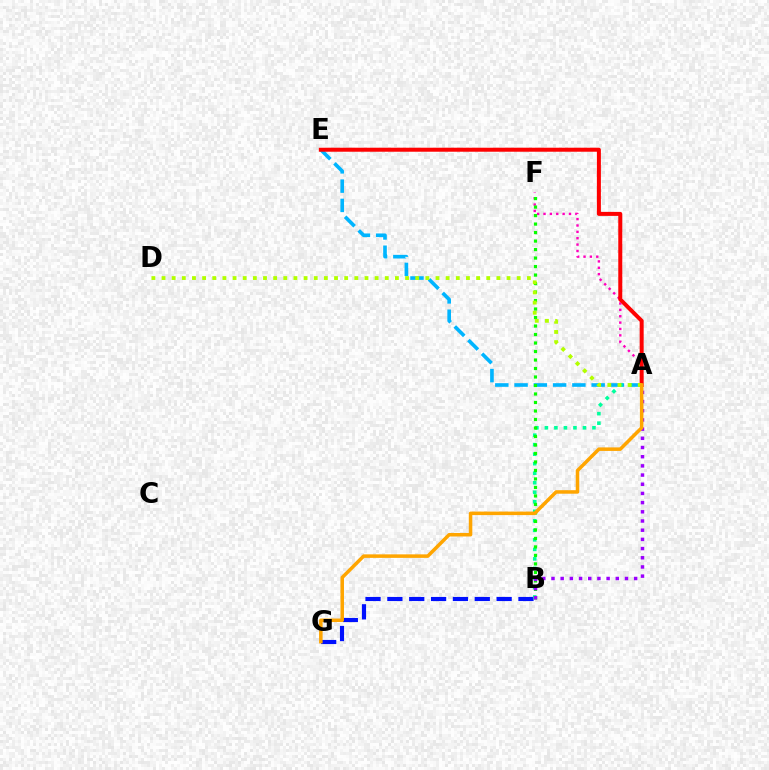{('A', 'F'): [{'color': '#ff00bd', 'line_style': 'dotted', 'thickness': 1.73}], ('B', 'G'): [{'color': '#0010ff', 'line_style': 'dashed', 'thickness': 2.97}], ('A', 'E'): [{'color': '#00b5ff', 'line_style': 'dashed', 'thickness': 2.62}, {'color': '#ff0000', 'line_style': 'solid', 'thickness': 2.88}], ('A', 'B'): [{'color': '#00ff9d', 'line_style': 'dotted', 'thickness': 2.59}, {'color': '#9b00ff', 'line_style': 'dotted', 'thickness': 2.5}], ('B', 'F'): [{'color': '#08ff00', 'line_style': 'dotted', 'thickness': 2.31}], ('A', 'D'): [{'color': '#b3ff00', 'line_style': 'dotted', 'thickness': 2.76}], ('A', 'G'): [{'color': '#ffa500', 'line_style': 'solid', 'thickness': 2.53}]}